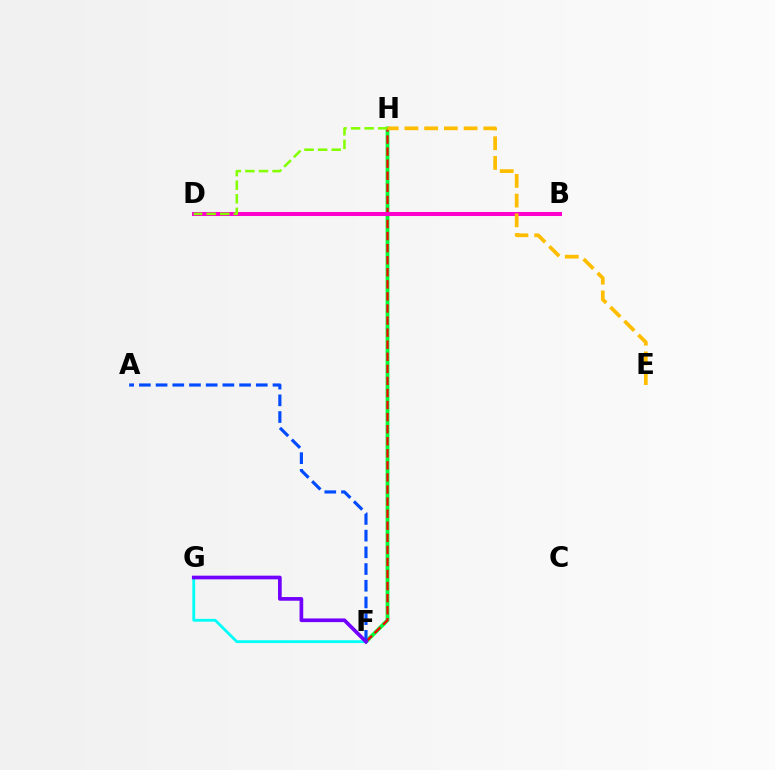{('F', 'H'): [{'color': '#00ff39', 'line_style': 'solid', 'thickness': 2.74}, {'color': '#ff0000', 'line_style': 'dashed', 'thickness': 1.64}], ('F', 'G'): [{'color': '#00fff6', 'line_style': 'solid', 'thickness': 2.03}, {'color': '#7200ff', 'line_style': 'solid', 'thickness': 2.65}], ('A', 'F'): [{'color': '#004bff', 'line_style': 'dashed', 'thickness': 2.27}], ('B', 'D'): [{'color': '#ff00cf', 'line_style': 'solid', 'thickness': 2.9}], ('D', 'H'): [{'color': '#84ff00', 'line_style': 'dashed', 'thickness': 1.85}], ('E', 'H'): [{'color': '#ffbd00', 'line_style': 'dashed', 'thickness': 2.68}]}